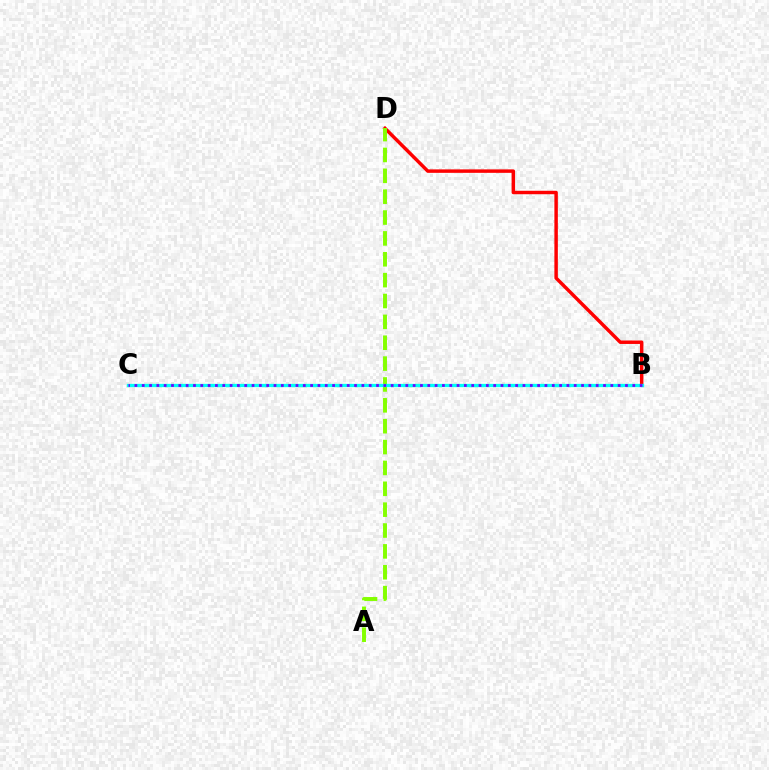{('B', 'D'): [{'color': '#ff0000', 'line_style': 'solid', 'thickness': 2.49}], ('A', 'D'): [{'color': '#84ff00', 'line_style': 'dashed', 'thickness': 2.83}], ('B', 'C'): [{'color': '#00fff6', 'line_style': 'solid', 'thickness': 2.37}, {'color': '#7200ff', 'line_style': 'dotted', 'thickness': 1.99}]}